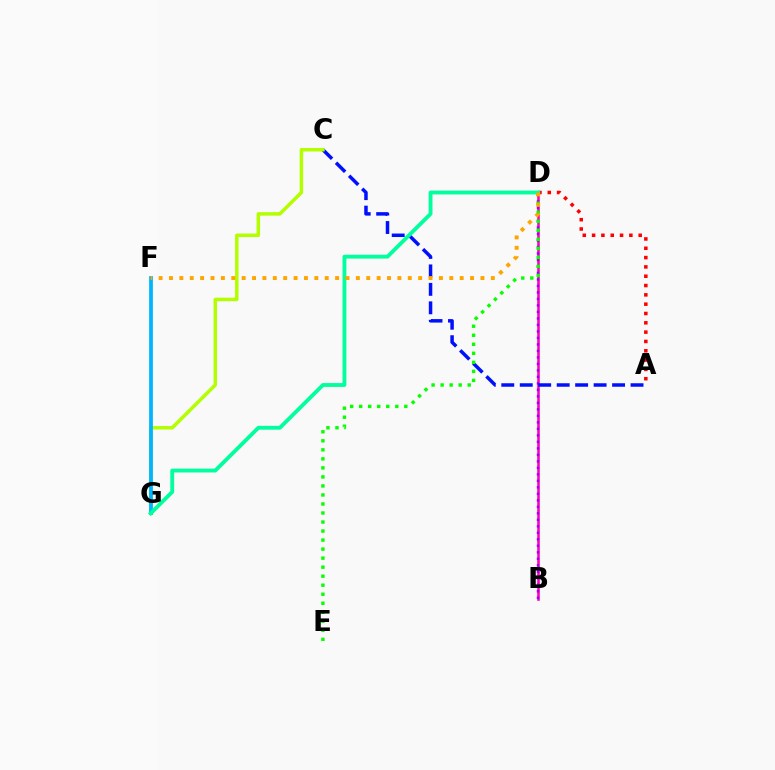{('B', 'D'): [{'color': '#ff00bd', 'line_style': 'solid', 'thickness': 1.86}, {'color': '#9b00ff', 'line_style': 'dotted', 'thickness': 1.77}], ('A', 'C'): [{'color': '#0010ff', 'line_style': 'dashed', 'thickness': 2.51}], ('D', 'E'): [{'color': '#08ff00', 'line_style': 'dotted', 'thickness': 2.45}], ('A', 'D'): [{'color': '#ff0000', 'line_style': 'dotted', 'thickness': 2.53}], ('C', 'G'): [{'color': '#b3ff00', 'line_style': 'solid', 'thickness': 2.52}], ('F', 'G'): [{'color': '#00b5ff', 'line_style': 'solid', 'thickness': 2.71}], ('D', 'G'): [{'color': '#00ff9d', 'line_style': 'solid', 'thickness': 2.76}], ('D', 'F'): [{'color': '#ffa500', 'line_style': 'dotted', 'thickness': 2.82}]}